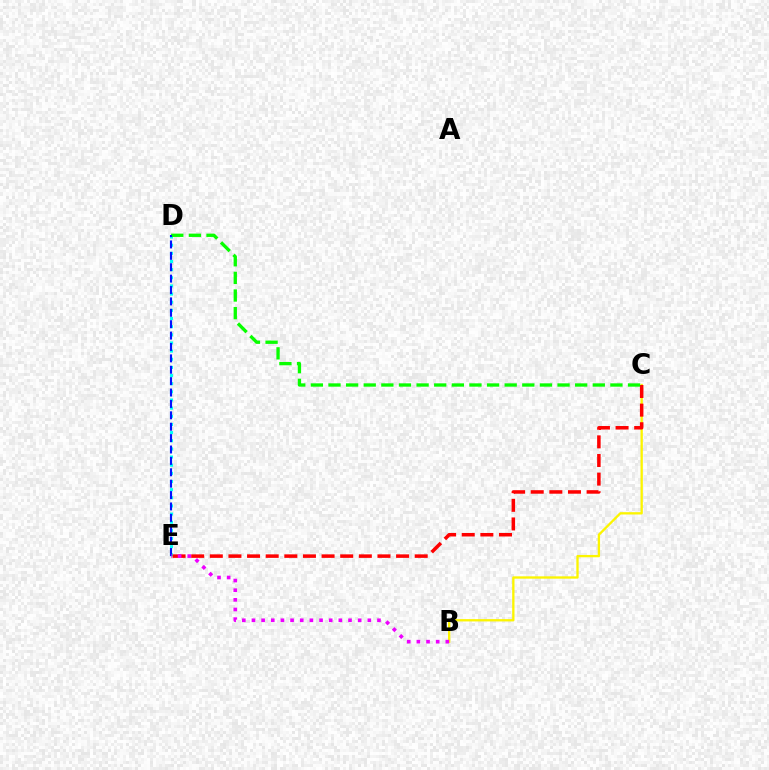{('B', 'C'): [{'color': '#fcf500', 'line_style': 'solid', 'thickness': 1.67}], ('D', 'E'): [{'color': '#00fff6', 'line_style': 'dotted', 'thickness': 2.21}, {'color': '#0010ff', 'line_style': 'dashed', 'thickness': 1.55}], ('C', 'E'): [{'color': '#ff0000', 'line_style': 'dashed', 'thickness': 2.53}], ('C', 'D'): [{'color': '#08ff00', 'line_style': 'dashed', 'thickness': 2.39}], ('B', 'E'): [{'color': '#ee00ff', 'line_style': 'dotted', 'thickness': 2.62}]}